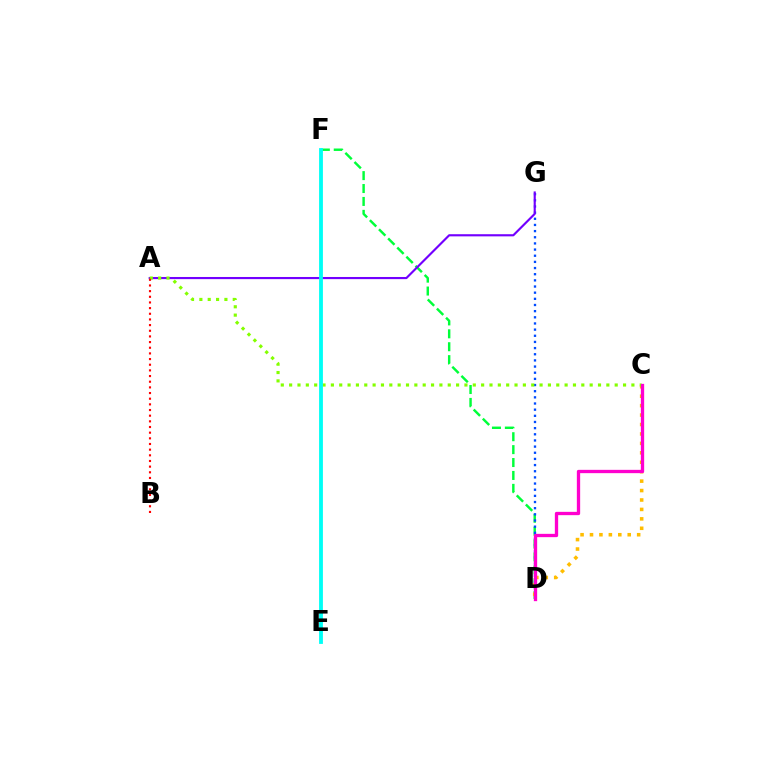{('D', 'F'): [{'color': '#00ff39', 'line_style': 'dashed', 'thickness': 1.75}], ('D', 'G'): [{'color': '#004bff', 'line_style': 'dotted', 'thickness': 1.67}], ('A', 'G'): [{'color': '#7200ff', 'line_style': 'solid', 'thickness': 1.54}], ('C', 'D'): [{'color': '#ffbd00', 'line_style': 'dotted', 'thickness': 2.56}, {'color': '#ff00cf', 'line_style': 'solid', 'thickness': 2.39}], ('A', 'C'): [{'color': '#84ff00', 'line_style': 'dotted', 'thickness': 2.27}], ('A', 'B'): [{'color': '#ff0000', 'line_style': 'dotted', 'thickness': 1.54}], ('E', 'F'): [{'color': '#00fff6', 'line_style': 'solid', 'thickness': 2.75}]}